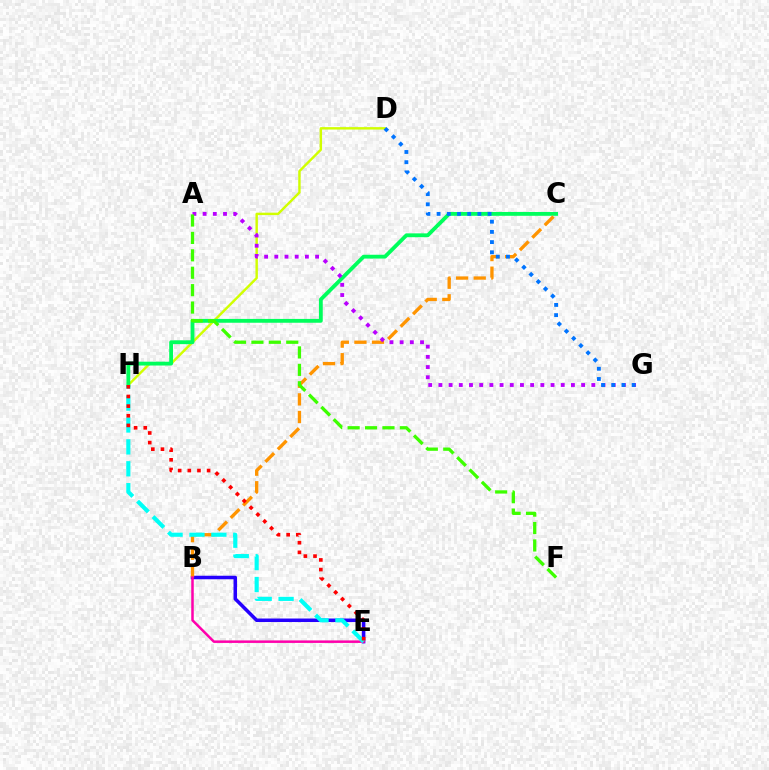{('D', 'H'): [{'color': '#d1ff00', 'line_style': 'solid', 'thickness': 1.75}], ('B', 'E'): [{'color': '#2500ff', 'line_style': 'solid', 'thickness': 2.54}, {'color': '#ff00ac', 'line_style': 'solid', 'thickness': 1.81}], ('C', 'H'): [{'color': '#00ff5c', 'line_style': 'solid', 'thickness': 2.76}], ('B', 'C'): [{'color': '#ff9400', 'line_style': 'dashed', 'thickness': 2.39}], ('A', 'G'): [{'color': '#b900ff', 'line_style': 'dotted', 'thickness': 2.77}], ('A', 'F'): [{'color': '#3dff00', 'line_style': 'dashed', 'thickness': 2.37}], ('D', 'G'): [{'color': '#0074ff', 'line_style': 'dotted', 'thickness': 2.77}], ('E', 'H'): [{'color': '#00fff6', 'line_style': 'dashed', 'thickness': 2.98}, {'color': '#ff0000', 'line_style': 'dotted', 'thickness': 2.62}]}